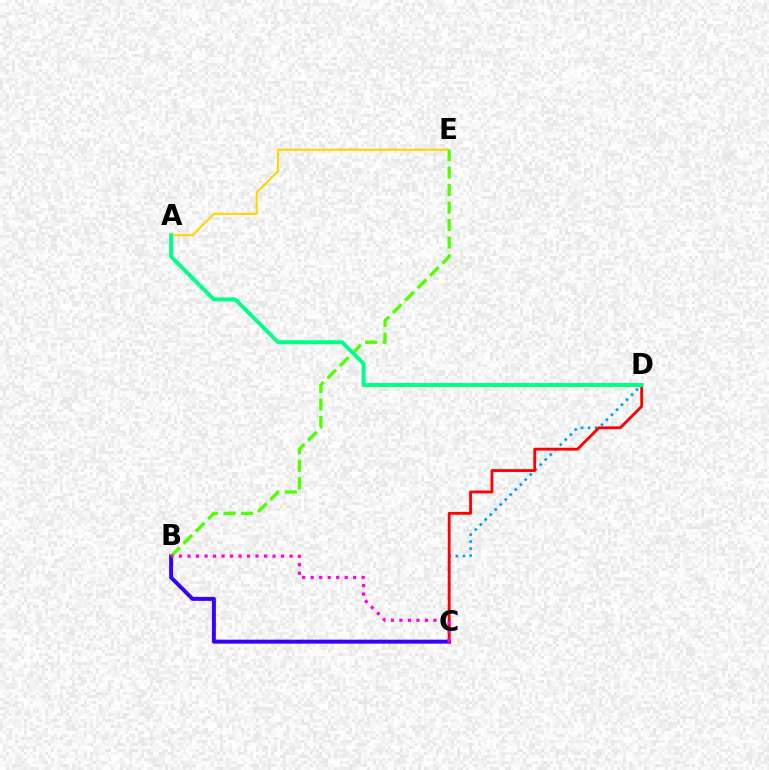{('C', 'D'): [{'color': '#009eff', 'line_style': 'dotted', 'thickness': 1.92}, {'color': '#ff0000', 'line_style': 'solid', 'thickness': 2.03}], ('A', 'E'): [{'color': '#ffd500', 'line_style': 'solid', 'thickness': 1.51}], ('B', 'C'): [{'color': '#3700ff', 'line_style': 'solid', 'thickness': 2.86}, {'color': '#ff00ed', 'line_style': 'dotted', 'thickness': 2.31}], ('B', 'E'): [{'color': '#4fff00', 'line_style': 'dashed', 'thickness': 2.38}], ('A', 'D'): [{'color': '#00ff86', 'line_style': 'solid', 'thickness': 2.84}]}